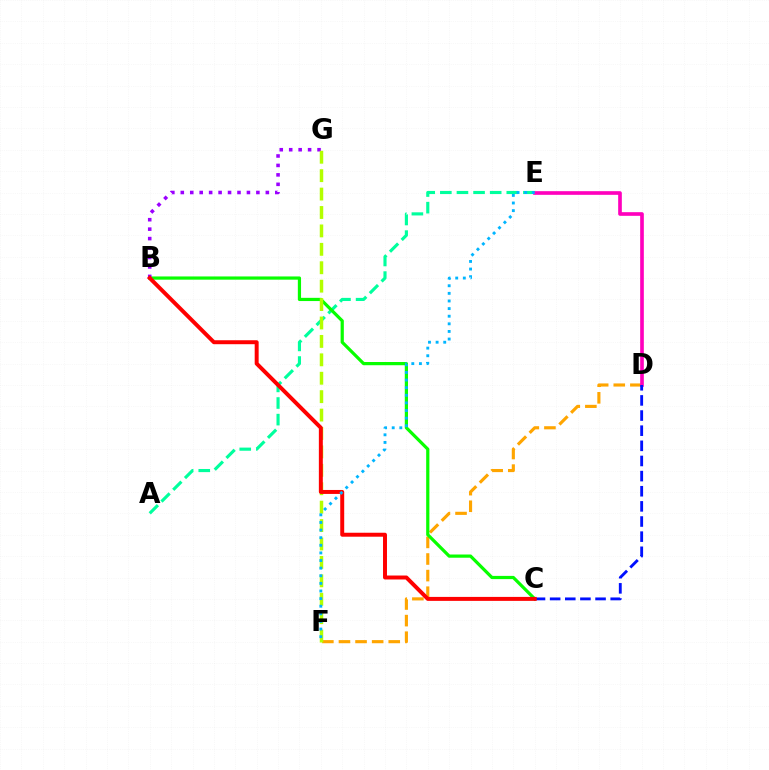{('A', 'E'): [{'color': '#00ff9d', 'line_style': 'dashed', 'thickness': 2.26}], ('D', 'F'): [{'color': '#ffa500', 'line_style': 'dashed', 'thickness': 2.25}], ('B', 'C'): [{'color': '#08ff00', 'line_style': 'solid', 'thickness': 2.31}, {'color': '#ff0000', 'line_style': 'solid', 'thickness': 2.85}], ('D', 'E'): [{'color': '#ff00bd', 'line_style': 'solid', 'thickness': 2.63}], ('B', 'G'): [{'color': '#9b00ff', 'line_style': 'dotted', 'thickness': 2.57}], ('F', 'G'): [{'color': '#b3ff00', 'line_style': 'dashed', 'thickness': 2.5}], ('C', 'D'): [{'color': '#0010ff', 'line_style': 'dashed', 'thickness': 2.06}], ('E', 'F'): [{'color': '#00b5ff', 'line_style': 'dotted', 'thickness': 2.07}]}